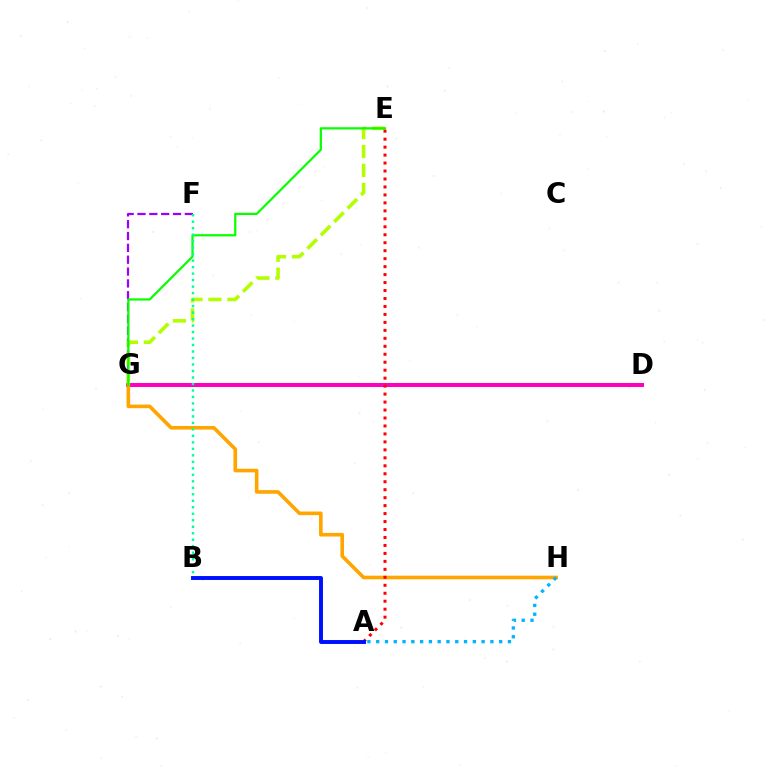{('D', 'G'): [{'color': '#ff00bd', 'line_style': 'solid', 'thickness': 2.87}], ('F', 'G'): [{'color': '#9b00ff', 'line_style': 'dashed', 'thickness': 1.61}], ('G', 'H'): [{'color': '#ffa500', 'line_style': 'solid', 'thickness': 2.61}], ('E', 'G'): [{'color': '#b3ff00', 'line_style': 'dashed', 'thickness': 2.58}, {'color': '#08ff00', 'line_style': 'solid', 'thickness': 1.6}], ('A', 'E'): [{'color': '#ff0000', 'line_style': 'dotted', 'thickness': 2.16}], ('B', 'F'): [{'color': '#00ff9d', 'line_style': 'dotted', 'thickness': 1.76}], ('A', 'H'): [{'color': '#00b5ff', 'line_style': 'dotted', 'thickness': 2.39}], ('A', 'B'): [{'color': '#0010ff', 'line_style': 'solid', 'thickness': 2.83}]}